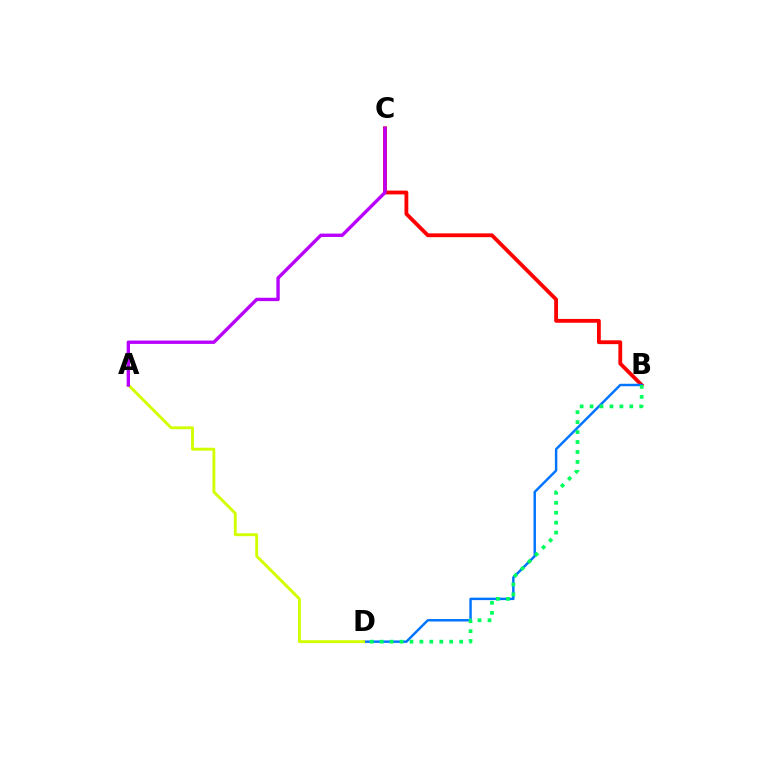{('B', 'C'): [{'color': '#ff0000', 'line_style': 'solid', 'thickness': 2.75}], ('B', 'D'): [{'color': '#0074ff', 'line_style': 'solid', 'thickness': 1.76}, {'color': '#00ff5c', 'line_style': 'dotted', 'thickness': 2.7}], ('A', 'D'): [{'color': '#d1ff00', 'line_style': 'solid', 'thickness': 2.08}], ('A', 'C'): [{'color': '#b900ff', 'line_style': 'solid', 'thickness': 2.42}]}